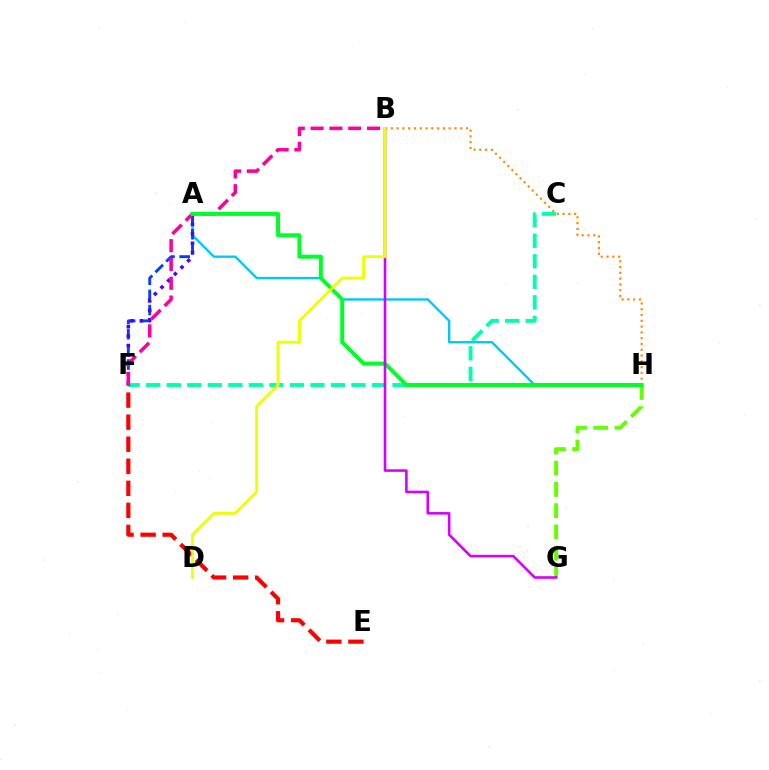{('B', 'H'): [{'color': '#ff8800', 'line_style': 'dotted', 'thickness': 1.57}], ('G', 'H'): [{'color': '#66ff00', 'line_style': 'dashed', 'thickness': 2.89}], ('A', 'H'): [{'color': '#00c7ff', 'line_style': 'solid', 'thickness': 1.7}, {'color': '#00ff27', 'line_style': 'solid', 'thickness': 2.88}], ('A', 'F'): [{'color': '#003fff', 'line_style': 'dashed', 'thickness': 2.06}, {'color': '#4f00ff', 'line_style': 'dotted', 'thickness': 2.56}], ('C', 'F'): [{'color': '#00ffaf', 'line_style': 'dashed', 'thickness': 2.79}], ('B', 'F'): [{'color': '#ff00a0', 'line_style': 'dashed', 'thickness': 2.56}], ('B', 'G'): [{'color': '#d600ff', 'line_style': 'solid', 'thickness': 1.87}], ('E', 'F'): [{'color': '#ff0000', 'line_style': 'dashed', 'thickness': 3.0}], ('B', 'D'): [{'color': '#eeff00', 'line_style': 'solid', 'thickness': 2.06}]}